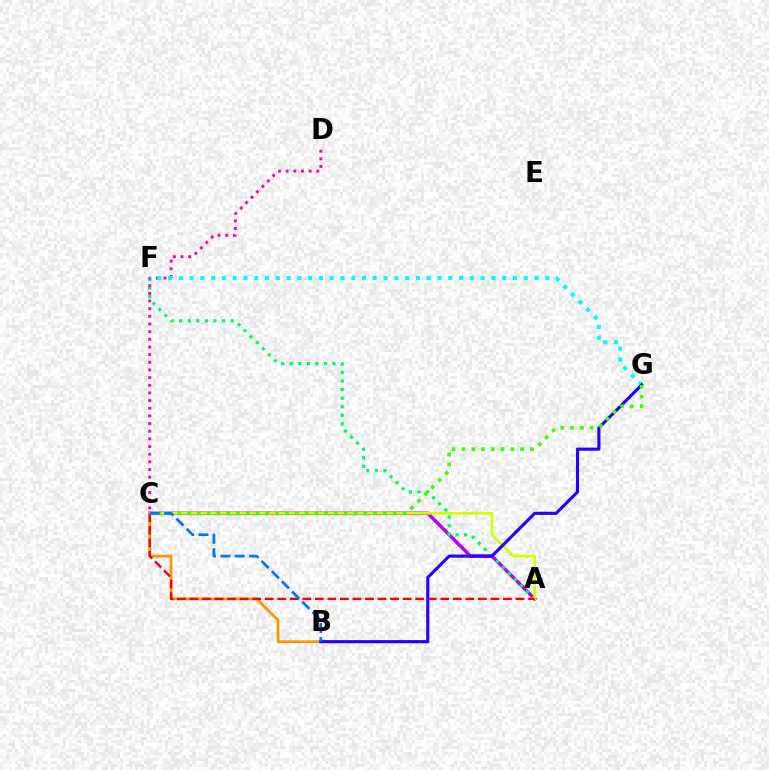{('A', 'C'): [{'color': '#b900ff', 'line_style': 'solid', 'thickness': 2.52}, {'color': '#d1ff00', 'line_style': 'solid', 'thickness': 1.92}, {'color': '#ff0000', 'line_style': 'dashed', 'thickness': 1.7}], ('A', 'F'): [{'color': '#00ff5c', 'line_style': 'dotted', 'thickness': 2.32}], ('C', 'D'): [{'color': '#ff00ac', 'line_style': 'dotted', 'thickness': 2.08}], ('B', 'C'): [{'color': '#ff9400', 'line_style': 'solid', 'thickness': 1.92}, {'color': '#0074ff', 'line_style': 'dashed', 'thickness': 1.96}], ('F', 'G'): [{'color': '#00fff6', 'line_style': 'dotted', 'thickness': 2.93}], ('B', 'G'): [{'color': '#2500ff', 'line_style': 'solid', 'thickness': 2.25}], ('C', 'G'): [{'color': '#3dff00', 'line_style': 'dotted', 'thickness': 2.66}]}